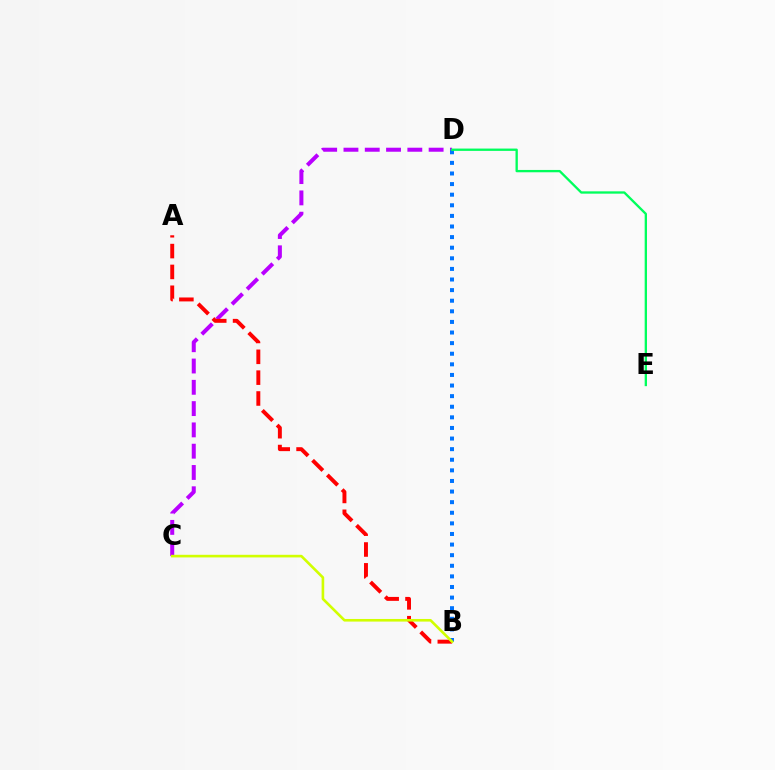{('C', 'D'): [{'color': '#b900ff', 'line_style': 'dashed', 'thickness': 2.89}], ('B', 'D'): [{'color': '#0074ff', 'line_style': 'dotted', 'thickness': 2.88}], ('A', 'B'): [{'color': '#ff0000', 'line_style': 'dashed', 'thickness': 2.83}], ('D', 'E'): [{'color': '#00ff5c', 'line_style': 'solid', 'thickness': 1.67}], ('B', 'C'): [{'color': '#d1ff00', 'line_style': 'solid', 'thickness': 1.89}]}